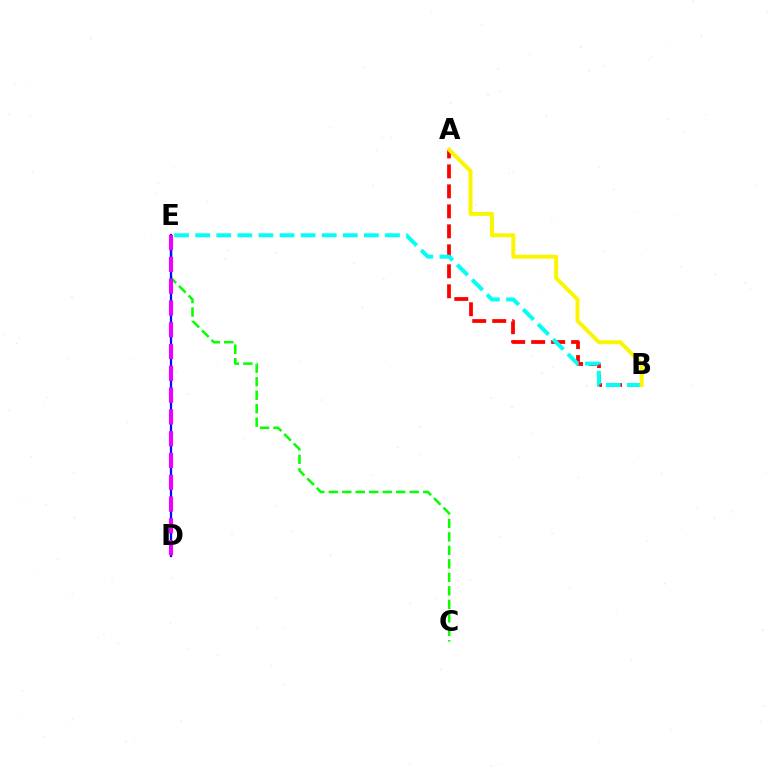{('A', 'B'): [{'color': '#ff0000', 'line_style': 'dashed', 'thickness': 2.71}, {'color': '#fcf500', 'line_style': 'solid', 'thickness': 2.83}], ('C', 'E'): [{'color': '#08ff00', 'line_style': 'dashed', 'thickness': 1.83}], ('D', 'E'): [{'color': '#0010ff', 'line_style': 'solid', 'thickness': 1.63}, {'color': '#ee00ff', 'line_style': 'dashed', 'thickness': 2.96}], ('B', 'E'): [{'color': '#00fff6', 'line_style': 'dashed', 'thickness': 2.87}]}